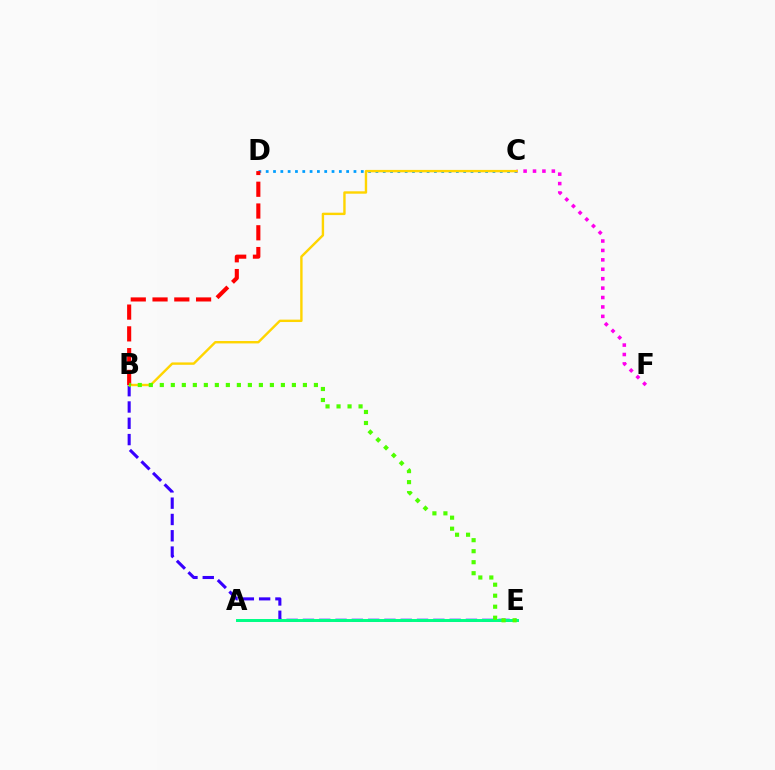{('B', 'E'): [{'color': '#3700ff', 'line_style': 'dashed', 'thickness': 2.21}, {'color': '#4fff00', 'line_style': 'dotted', 'thickness': 2.99}], ('C', 'D'): [{'color': '#009eff', 'line_style': 'dotted', 'thickness': 1.99}], ('C', 'F'): [{'color': '#ff00ed', 'line_style': 'dotted', 'thickness': 2.56}], ('B', 'C'): [{'color': '#ffd500', 'line_style': 'solid', 'thickness': 1.72}], ('A', 'E'): [{'color': '#00ff86', 'line_style': 'solid', 'thickness': 2.14}], ('B', 'D'): [{'color': '#ff0000', 'line_style': 'dashed', 'thickness': 2.96}]}